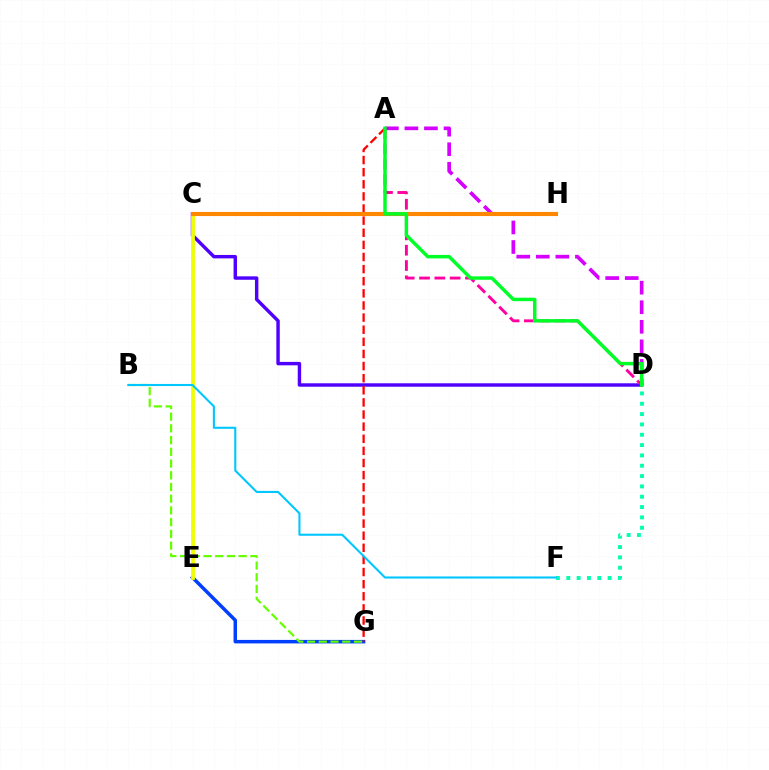{('E', 'G'): [{'color': '#003fff', 'line_style': 'solid', 'thickness': 2.52}], ('C', 'D'): [{'color': '#4f00ff', 'line_style': 'solid', 'thickness': 2.47}], ('C', 'E'): [{'color': '#eeff00', 'line_style': 'solid', 'thickness': 2.72}], ('B', 'G'): [{'color': '#66ff00', 'line_style': 'dashed', 'thickness': 1.59}], ('D', 'F'): [{'color': '#00ffaf', 'line_style': 'dotted', 'thickness': 2.81}], ('A', 'D'): [{'color': '#ff00a0', 'line_style': 'dashed', 'thickness': 2.08}, {'color': '#d600ff', 'line_style': 'dashed', 'thickness': 2.66}, {'color': '#00ff27', 'line_style': 'solid', 'thickness': 2.49}], ('A', 'G'): [{'color': '#ff0000', 'line_style': 'dashed', 'thickness': 1.65}], ('C', 'H'): [{'color': '#ff8800', 'line_style': 'solid', 'thickness': 2.95}], ('B', 'F'): [{'color': '#00c7ff', 'line_style': 'solid', 'thickness': 1.51}]}